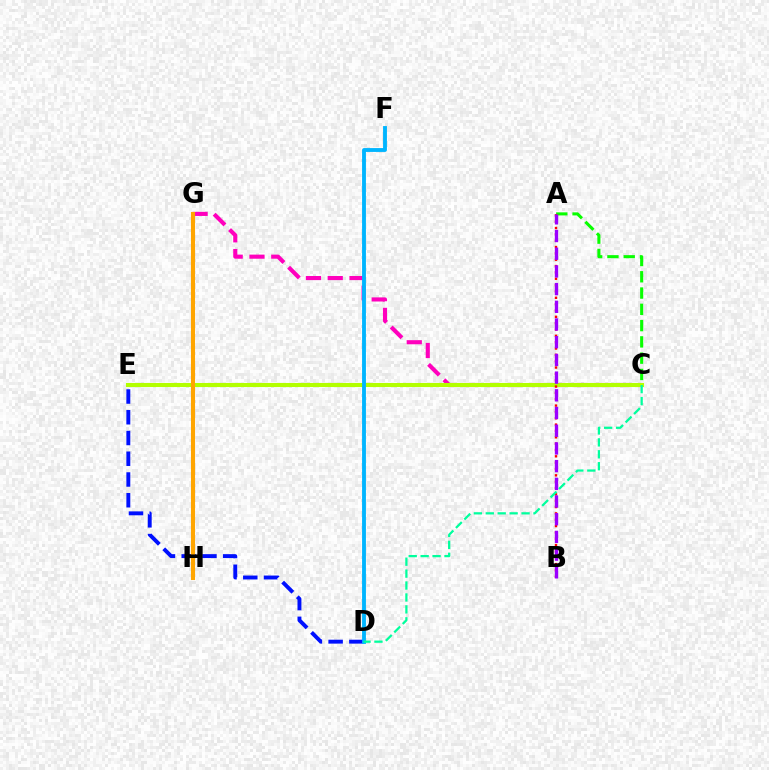{('C', 'G'): [{'color': '#ff00bd', 'line_style': 'dashed', 'thickness': 2.96}], ('A', 'C'): [{'color': '#08ff00', 'line_style': 'dashed', 'thickness': 2.21}], ('C', 'E'): [{'color': '#b3ff00', 'line_style': 'solid', 'thickness': 2.94}], ('D', 'E'): [{'color': '#0010ff', 'line_style': 'dashed', 'thickness': 2.82}], ('G', 'H'): [{'color': '#ffa500', 'line_style': 'solid', 'thickness': 2.95}], ('D', 'F'): [{'color': '#00b5ff', 'line_style': 'solid', 'thickness': 2.78}], ('A', 'B'): [{'color': '#ff0000', 'line_style': 'dotted', 'thickness': 1.72}, {'color': '#9b00ff', 'line_style': 'dashed', 'thickness': 2.4}], ('C', 'D'): [{'color': '#00ff9d', 'line_style': 'dashed', 'thickness': 1.62}]}